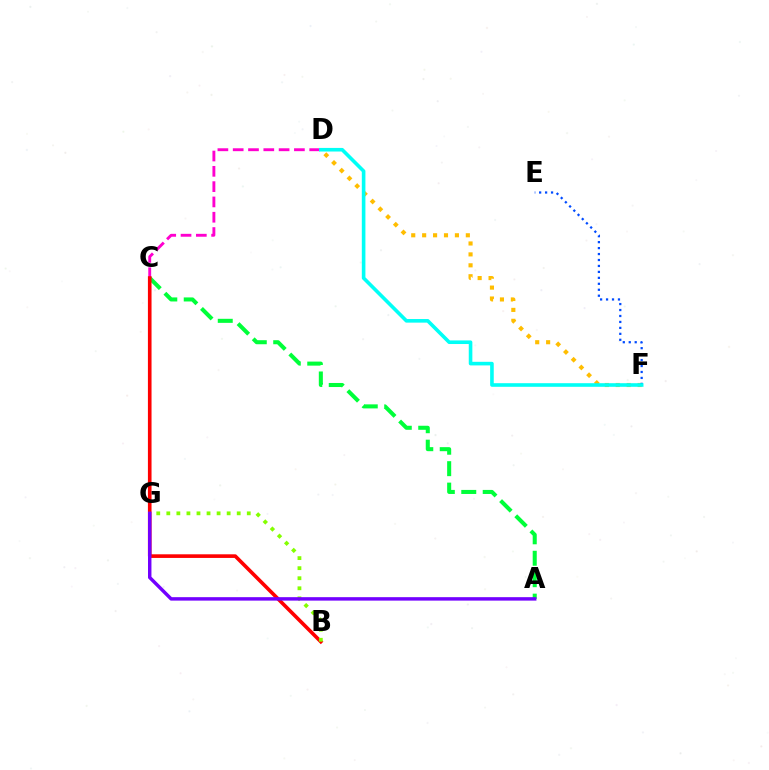{('D', 'F'): [{'color': '#ffbd00', 'line_style': 'dotted', 'thickness': 2.97}, {'color': '#00fff6', 'line_style': 'solid', 'thickness': 2.59}], ('A', 'C'): [{'color': '#00ff39', 'line_style': 'dashed', 'thickness': 2.91}], ('C', 'D'): [{'color': '#ff00cf', 'line_style': 'dashed', 'thickness': 2.08}], ('B', 'C'): [{'color': '#ff0000', 'line_style': 'solid', 'thickness': 2.61}], ('E', 'F'): [{'color': '#004bff', 'line_style': 'dotted', 'thickness': 1.62}], ('B', 'G'): [{'color': '#84ff00', 'line_style': 'dotted', 'thickness': 2.73}], ('A', 'G'): [{'color': '#7200ff', 'line_style': 'solid', 'thickness': 2.48}]}